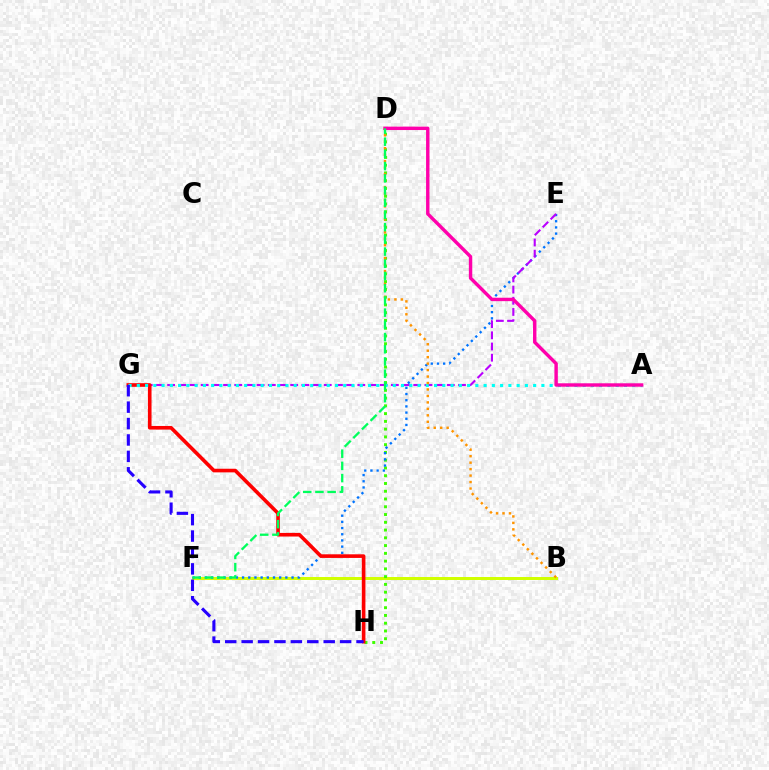{('B', 'F'): [{'color': '#d1ff00', 'line_style': 'solid', 'thickness': 2.15}], ('D', 'H'): [{'color': '#3dff00', 'line_style': 'dotted', 'thickness': 2.11}], ('E', 'F'): [{'color': '#0074ff', 'line_style': 'dotted', 'thickness': 1.68}], ('E', 'G'): [{'color': '#b900ff', 'line_style': 'dashed', 'thickness': 1.52}], ('G', 'H'): [{'color': '#ff0000', 'line_style': 'solid', 'thickness': 2.61}, {'color': '#2500ff', 'line_style': 'dashed', 'thickness': 2.23}], ('A', 'G'): [{'color': '#00fff6', 'line_style': 'dotted', 'thickness': 2.24}], ('B', 'D'): [{'color': '#ff9400', 'line_style': 'dotted', 'thickness': 1.76}], ('A', 'D'): [{'color': '#ff00ac', 'line_style': 'solid', 'thickness': 2.46}], ('D', 'F'): [{'color': '#00ff5c', 'line_style': 'dashed', 'thickness': 1.66}]}